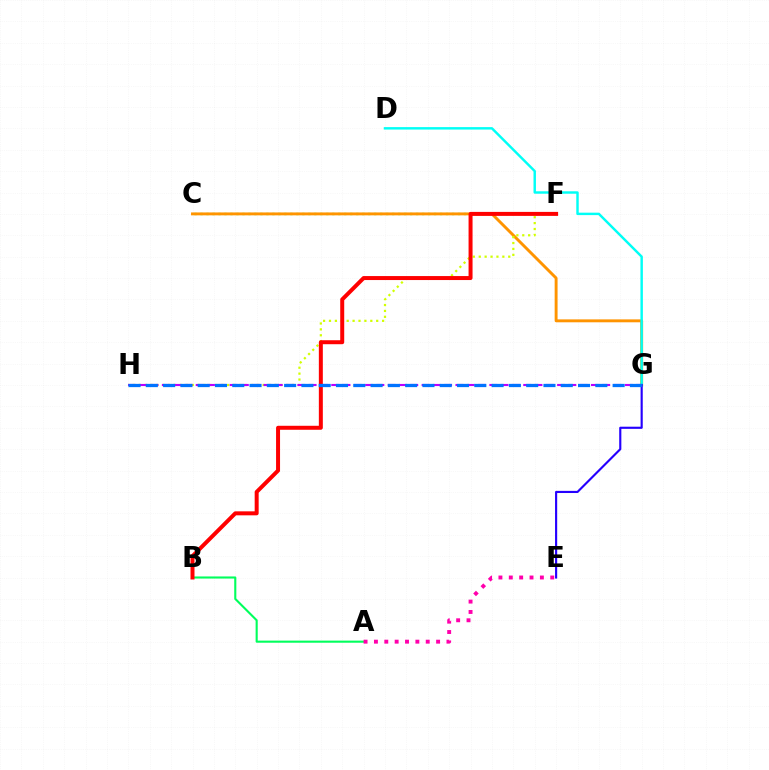{('C', 'F'): [{'color': '#3dff00', 'line_style': 'dotted', 'thickness': 1.63}], ('C', 'G'): [{'color': '#ff9400', 'line_style': 'solid', 'thickness': 2.1}], ('F', 'H'): [{'color': '#d1ff00', 'line_style': 'dotted', 'thickness': 1.6}], ('G', 'H'): [{'color': '#b900ff', 'line_style': 'dashed', 'thickness': 1.53}, {'color': '#0074ff', 'line_style': 'dashed', 'thickness': 2.35}], ('D', 'G'): [{'color': '#00fff6', 'line_style': 'solid', 'thickness': 1.76}], ('A', 'B'): [{'color': '#00ff5c', 'line_style': 'solid', 'thickness': 1.52}], ('E', 'G'): [{'color': '#2500ff', 'line_style': 'solid', 'thickness': 1.54}], ('A', 'E'): [{'color': '#ff00ac', 'line_style': 'dotted', 'thickness': 2.82}], ('B', 'F'): [{'color': '#ff0000', 'line_style': 'solid', 'thickness': 2.87}]}